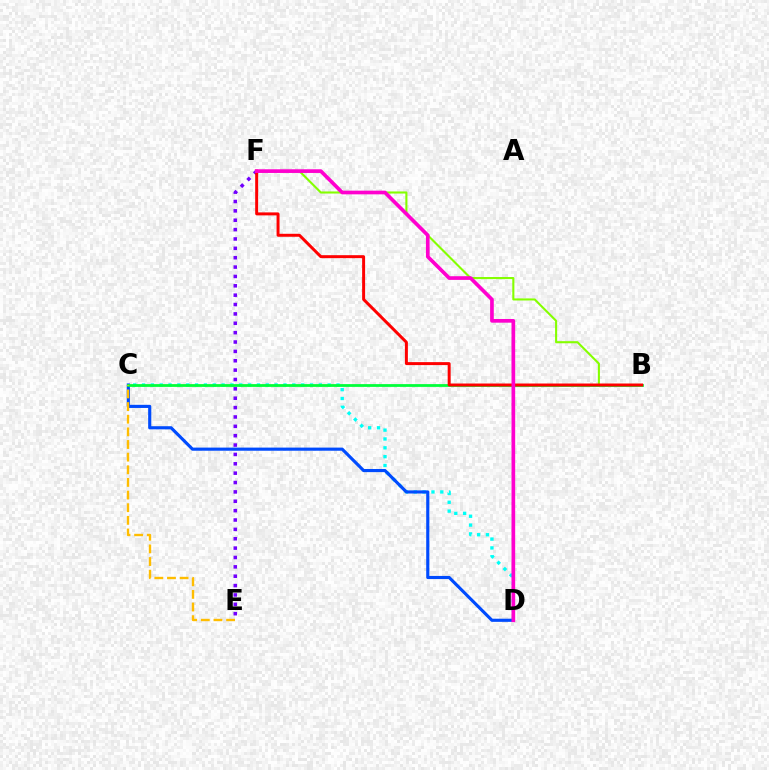{('E', 'F'): [{'color': '#7200ff', 'line_style': 'dotted', 'thickness': 2.55}], ('C', 'D'): [{'color': '#00fff6', 'line_style': 'dotted', 'thickness': 2.4}, {'color': '#004bff', 'line_style': 'solid', 'thickness': 2.26}], ('B', 'F'): [{'color': '#84ff00', 'line_style': 'solid', 'thickness': 1.51}, {'color': '#ff0000', 'line_style': 'solid', 'thickness': 2.14}], ('B', 'C'): [{'color': '#00ff39', 'line_style': 'solid', 'thickness': 2.0}], ('C', 'E'): [{'color': '#ffbd00', 'line_style': 'dashed', 'thickness': 1.72}], ('D', 'F'): [{'color': '#ff00cf', 'line_style': 'solid', 'thickness': 2.65}]}